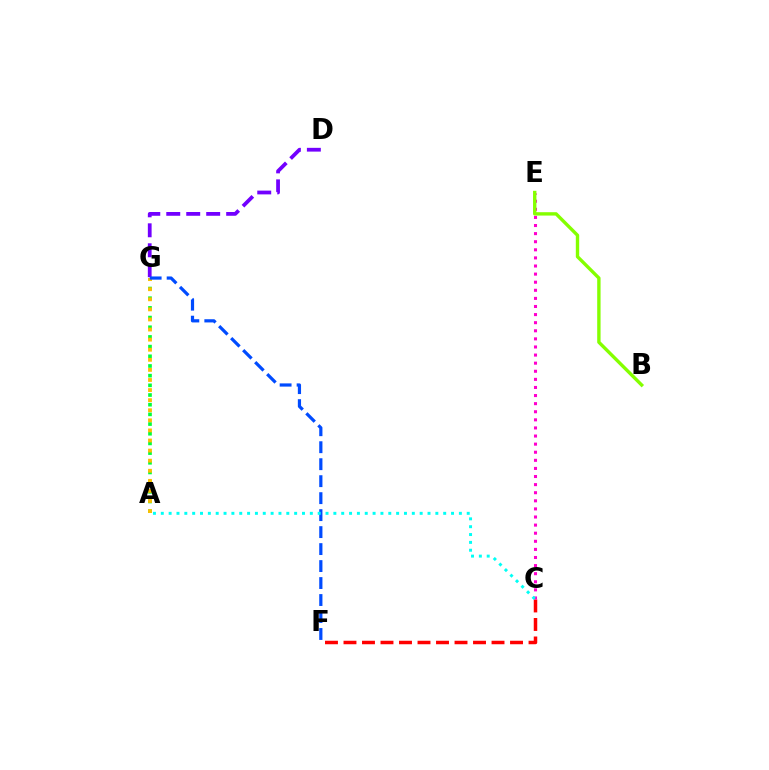{('C', 'F'): [{'color': '#ff0000', 'line_style': 'dashed', 'thickness': 2.51}], ('A', 'G'): [{'color': '#00ff39', 'line_style': 'dotted', 'thickness': 2.63}, {'color': '#ffbd00', 'line_style': 'dotted', 'thickness': 2.74}], ('D', 'G'): [{'color': '#7200ff', 'line_style': 'dashed', 'thickness': 2.71}], ('C', 'E'): [{'color': '#ff00cf', 'line_style': 'dotted', 'thickness': 2.2}], ('B', 'E'): [{'color': '#84ff00', 'line_style': 'solid', 'thickness': 2.43}], ('F', 'G'): [{'color': '#004bff', 'line_style': 'dashed', 'thickness': 2.31}], ('A', 'C'): [{'color': '#00fff6', 'line_style': 'dotted', 'thickness': 2.13}]}